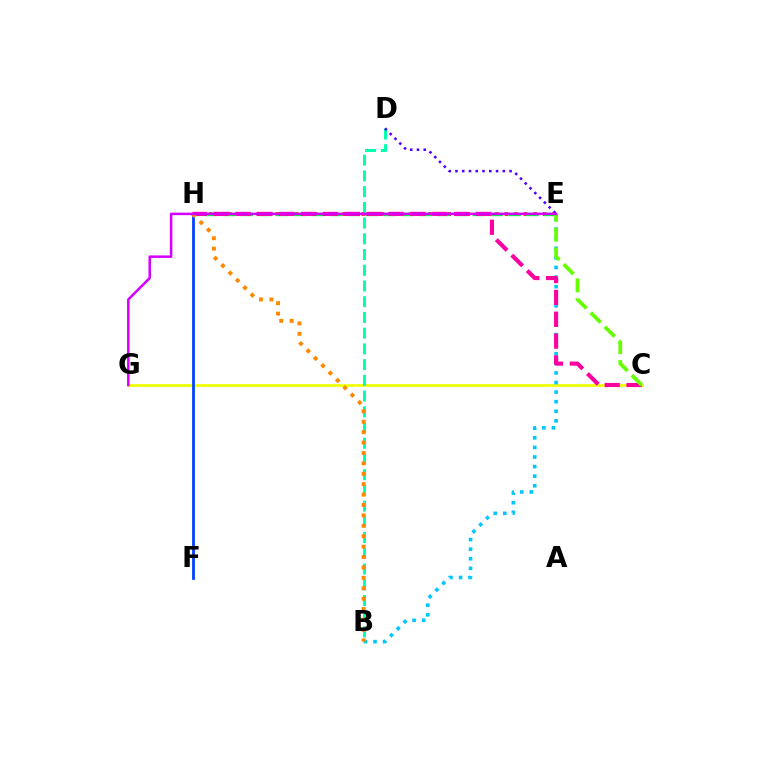{('C', 'G'): [{'color': '#eeff00', 'line_style': 'solid', 'thickness': 1.94}], ('E', 'H'): [{'color': '#ff0000', 'line_style': 'dotted', 'thickness': 2.59}, {'color': '#00ff27', 'line_style': 'dashed', 'thickness': 2.42}], ('B', 'E'): [{'color': '#00c7ff', 'line_style': 'dotted', 'thickness': 2.6}], ('B', 'D'): [{'color': '#00ffaf', 'line_style': 'dashed', 'thickness': 2.14}], ('F', 'H'): [{'color': '#003fff', 'line_style': 'solid', 'thickness': 2.0}], ('C', 'H'): [{'color': '#ff00a0', 'line_style': 'dashed', 'thickness': 2.97}], ('D', 'E'): [{'color': '#4f00ff', 'line_style': 'dotted', 'thickness': 1.84}], ('C', 'E'): [{'color': '#66ff00', 'line_style': 'dashed', 'thickness': 2.7}], ('B', 'H'): [{'color': '#ff8800', 'line_style': 'dotted', 'thickness': 2.83}], ('E', 'G'): [{'color': '#d600ff', 'line_style': 'solid', 'thickness': 1.82}]}